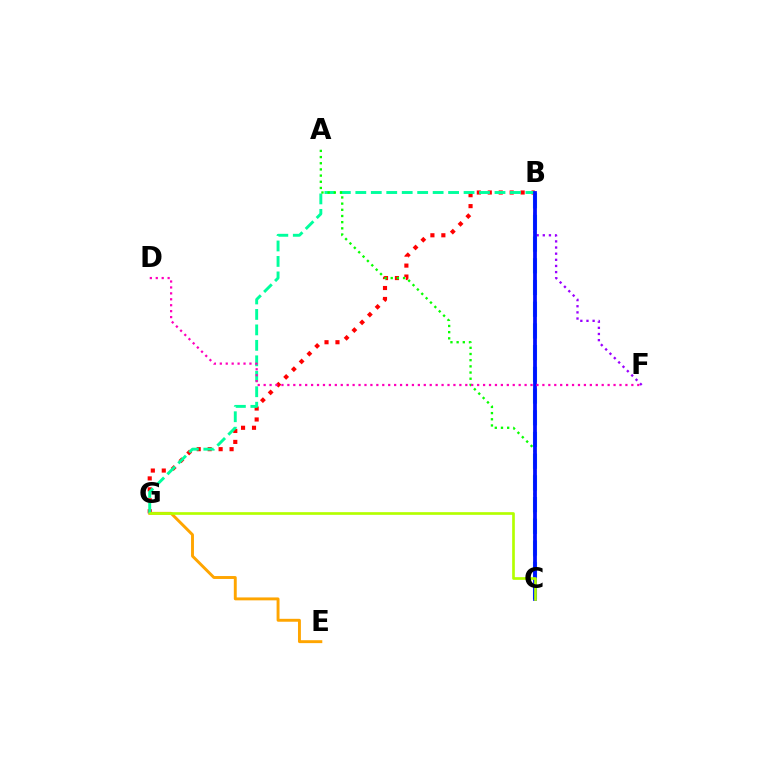{('B', 'F'): [{'color': '#9b00ff', 'line_style': 'dotted', 'thickness': 1.67}], ('B', 'G'): [{'color': '#ff0000', 'line_style': 'dotted', 'thickness': 2.98}, {'color': '#00ff9d', 'line_style': 'dashed', 'thickness': 2.1}], ('B', 'C'): [{'color': '#00b5ff', 'line_style': 'dashed', 'thickness': 2.95}, {'color': '#0010ff', 'line_style': 'solid', 'thickness': 2.71}], ('E', 'G'): [{'color': '#ffa500', 'line_style': 'solid', 'thickness': 2.1}], ('A', 'C'): [{'color': '#08ff00', 'line_style': 'dotted', 'thickness': 1.68}], ('D', 'F'): [{'color': '#ff00bd', 'line_style': 'dotted', 'thickness': 1.61}], ('C', 'G'): [{'color': '#b3ff00', 'line_style': 'solid', 'thickness': 1.93}]}